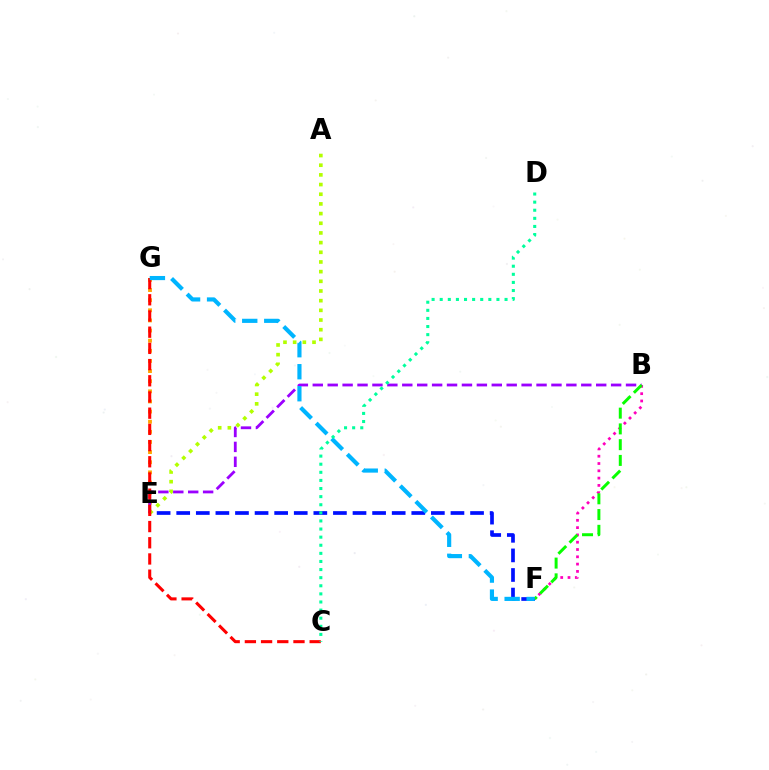{('E', 'G'): [{'color': '#ffa500', 'line_style': 'dotted', 'thickness': 2.75}], ('A', 'E'): [{'color': '#b3ff00', 'line_style': 'dotted', 'thickness': 2.63}], ('B', 'E'): [{'color': '#9b00ff', 'line_style': 'dashed', 'thickness': 2.03}], ('E', 'F'): [{'color': '#0010ff', 'line_style': 'dashed', 'thickness': 2.66}], ('C', 'G'): [{'color': '#ff0000', 'line_style': 'dashed', 'thickness': 2.2}], ('B', 'F'): [{'color': '#ff00bd', 'line_style': 'dotted', 'thickness': 1.98}, {'color': '#08ff00', 'line_style': 'dashed', 'thickness': 2.14}], ('F', 'G'): [{'color': '#00b5ff', 'line_style': 'dashed', 'thickness': 2.99}], ('C', 'D'): [{'color': '#00ff9d', 'line_style': 'dotted', 'thickness': 2.2}]}